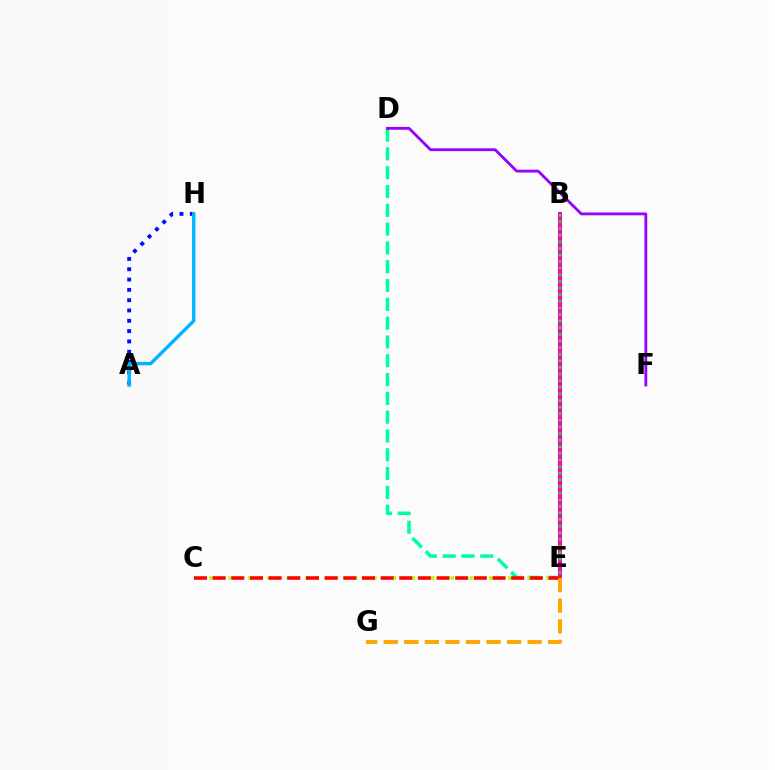{('D', 'E'): [{'color': '#00ff9d', 'line_style': 'dashed', 'thickness': 2.55}], ('B', 'E'): [{'color': '#ff00bd', 'line_style': 'solid', 'thickness': 2.93}, {'color': '#08ff00', 'line_style': 'dotted', 'thickness': 1.8}], ('C', 'E'): [{'color': '#b3ff00', 'line_style': 'dotted', 'thickness': 2.62}, {'color': '#ff0000', 'line_style': 'dashed', 'thickness': 2.53}], ('E', 'G'): [{'color': '#ffa500', 'line_style': 'dashed', 'thickness': 2.79}], ('D', 'F'): [{'color': '#9b00ff', 'line_style': 'solid', 'thickness': 2.04}], ('A', 'H'): [{'color': '#0010ff', 'line_style': 'dotted', 'thickness': 2.8}, {'color': '#00b5ff', 'line_style': 'solid', 'thickness': 2.45}]}